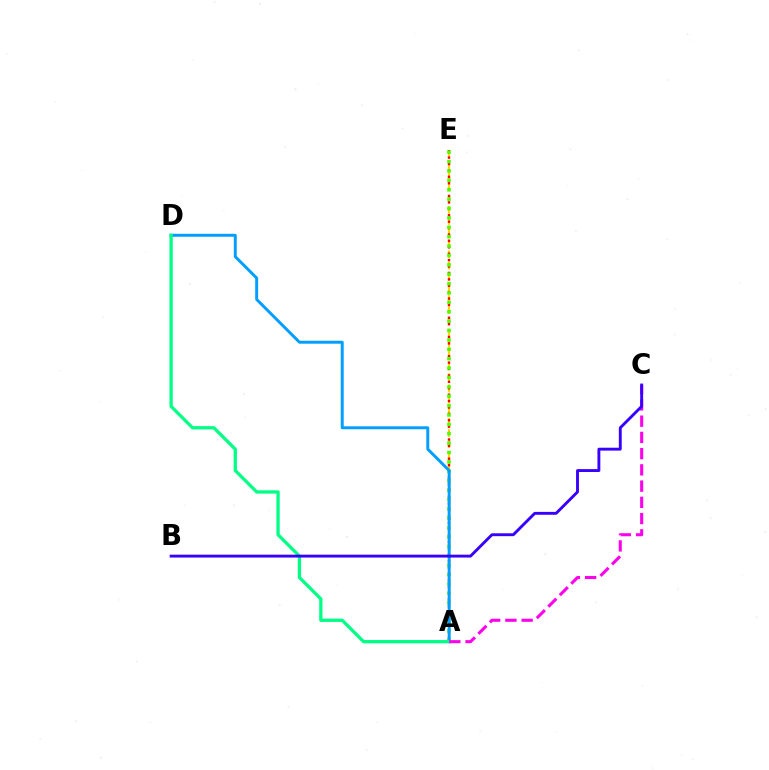{('A', 'E'): [{'color': '#ffd500', 'line_style': 'dashed', 'thickness': 1.52}, {'color': '#ff0000', 'line_style': 'dotted', 'thickness': 1.74}, {'color': '#4fff00', 'line_style': 'dotted', 'thickness': 2.55}], ('A', 'D'): [{'color': '#009eff', 'line_style': 'solid', 'thickness': 2.12}, {'color': '#00ff86', 'line_style': 'solid', 'thickness': 2.36}], ('A', 'C'): [{'color': '#ff00ed', 'line_style': 'dashed', 'thickness': 2.21}], ('B', 'C'): [{'color': '#3700ff', 'line_style': 'solid', 'thickness': 2.07}]}